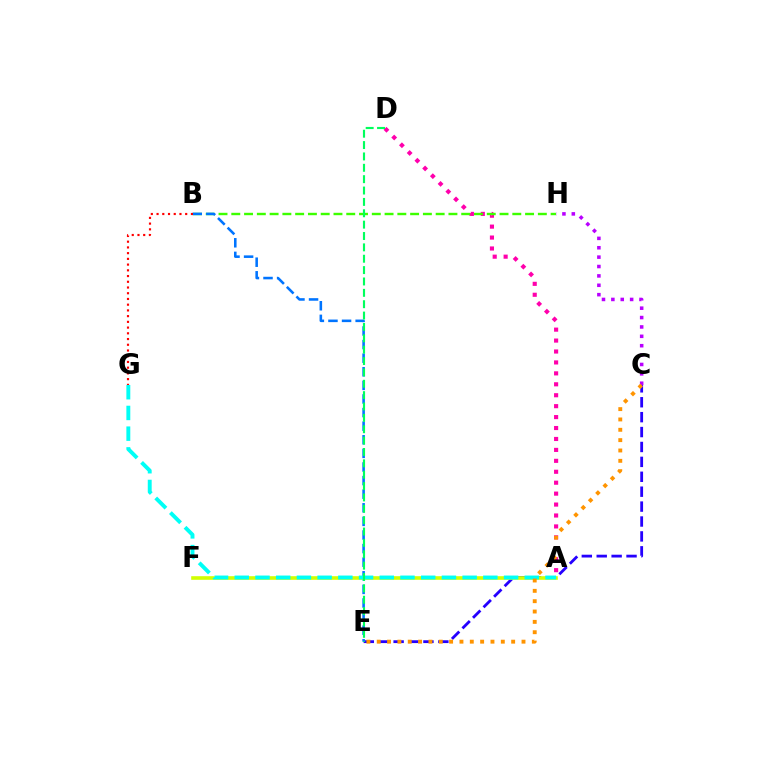{('A', 'D'): [{'color': '#ff00ac', 'line_style': 'dotted', 'thickness': 2.97}], ('B', 'H'): [{'color': '#3dff00', 'line_style': 'dashed', 'thickness': 1.74}], ('C', 'E'): [{'color': '#2500ff', 'line_style': 'dashed', 'thickness': 2.03}, {'color': '#ff9400', 'line_style': 'dotted', 'thickness': 2.81}], ('B', 'E'): [{'color': '#0074ff', 'line_style': 'dashed', 'thickness': 1.85}], ('A', 'F'): [{'color': '#d1ff00', 'line_style': 'solid', 'thickness': 2.6}], ('A', 'G'): [{'color': '#00fff6', 'line_style': 'dashed', 'thickness': 2.81}], ('C', 'H'): [{'color': '#b900ff', 'line_style': 'dotted', 'thickness': 2.55}], ('D', 'E'): [{'color': '#00ff5c', 'line_style': 'dashed', 'thickness': 1.54}], ('B', 'G'): [{'color': '#ff0000', 'line_style': 'dotted', 'thickness': 1.56}]}